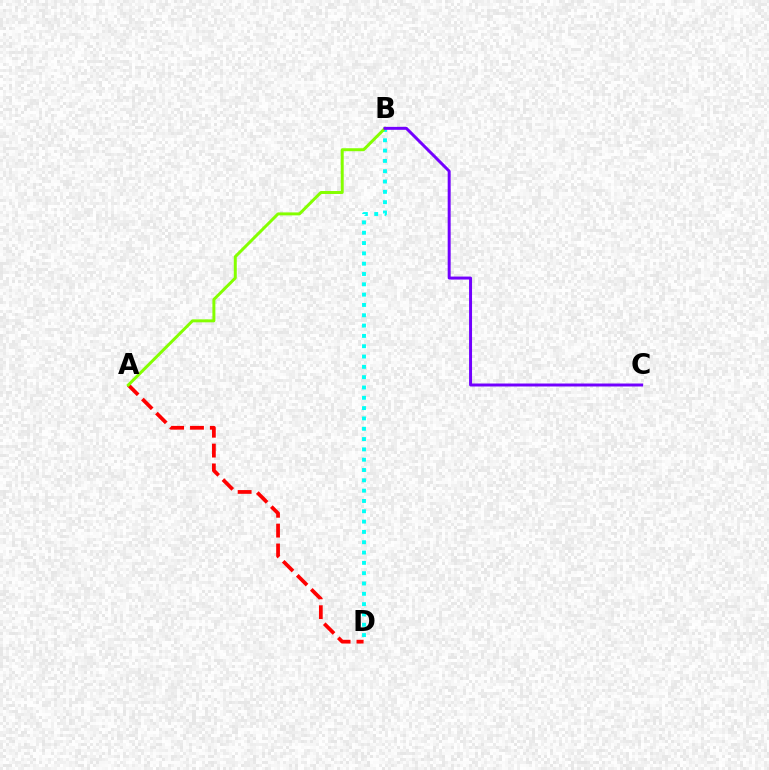{('B', 'D'): [{'color': '#00fff6', 'line_style': 'dotted', 'thickness': 2.8}], ('A', 'D'): [{'color': '#ff0000', 'line_style': 'dashed', 'thickness': 2.7}], ('A', 'B'): [{'color': '#84ff00', 'line_style': 'solid', 'thickness': 2.14}], ('B', 'C'): [{'color': '#7200ff', 'line_style': 'solid', 'thickness': 2.14}]}